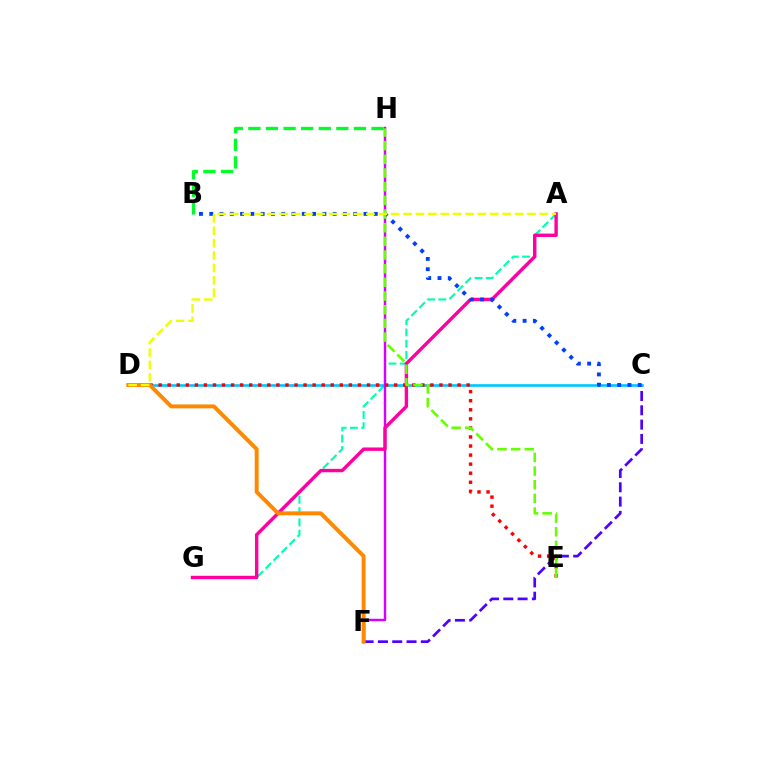{('A', 'G'): [{'color': '#00ffaf', 'line_style': 'dashed', 'thickness': 1.53}, {'color': '#ff00a0', 'line_style': 'solid', 'thickness': 2.45}], ('C', 'F'): [{'color': '#4f00ff', 'line_style': 'dashed', 'thickness': 1.94}], ('C', 'D'): [{'color': '#00c7ff', 'line_style': 'solid', 'thickness': 1.9}], ('F', 'H'): [{'color': '#d600ff', 'line_style': 'solid', 'thickness': 1.76}], ('B', 'H'): [{'color': '#00ff27', 'line_style': 'dashed', 'thickness': 2.39}], ('B', 'C'): [{'color': '#003fff', 'line_style': 'dotted', 'thickness': 2.79}], ('D', 'E'): [{'color': '#ff0000', 'line_style': 'dotted', 'thickness': 2.46}], ('D', 'F'): [{'color': '#ff8800', 'line_style': 'solid', 'thickness': 2.83}], ('E', 'H'): [{'color': '#66ff00', 'line_style': 'dashed', 'thickness': 1.86}], ('A', 'D'): [{'color': '#eeff00', 'line_style': 'dashed', 'thickness': 1.68}]}